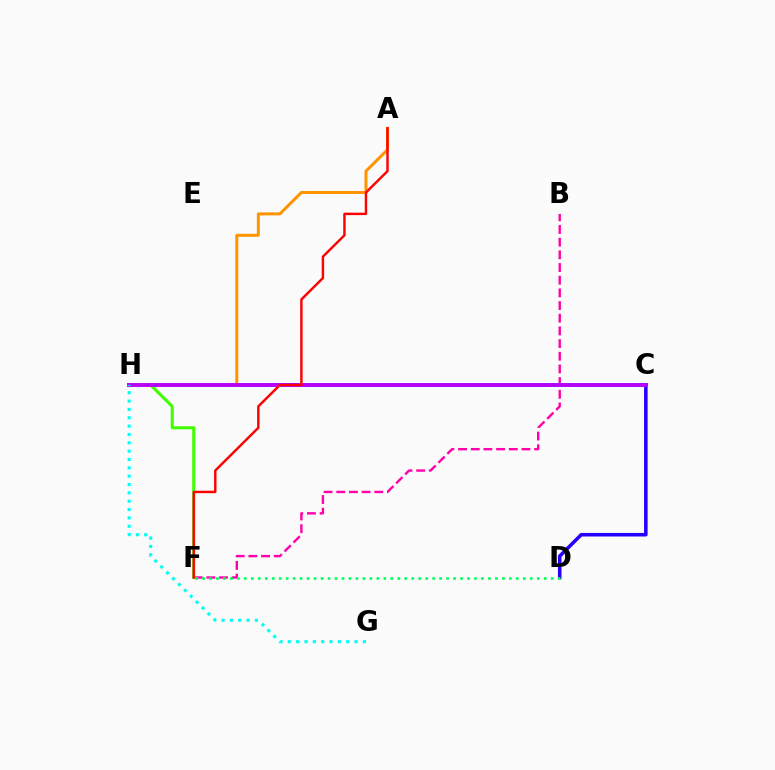{('C', 'D'): [{'color': '#2500ff', 'line_style': 'solid', 'thickness': 2.55}], ('C', 'H'): [{'color': '#d1ff00', 'line_style': 'solid', 'thickness': 1.68}, {'color': '#0074ff', 'line_style': 'solid', 'thickness': 2.72}, {'color': '#b900ff', 'line_style': 'solid', 'thickness': 2.75}], ('B', 'F'): [{'color': '#ff00ac', 'line_style': 'dashed', 'thickness': 1.72}], ('D', 'F'): [{'color': '#00ff5c', 'line_style': 'dotted', 'thickness': 1.89}], ('A', 'H'): [{'color': '#ff9400', 'line_style': 'solid', 'thickness': 2.15}], ('F', 'H'): [{'color': '#3dff00', 'line_style': 'solid', 'thickness': 2.2}], ('G', 'H'): [{'color': '#00fff6', 'line_style': 'dotted', 'thickness': 2.27}], ('A', 'F'): [{'color': '#ff0000', 'line_style': 'solid', 'thickness': 1.75}]}